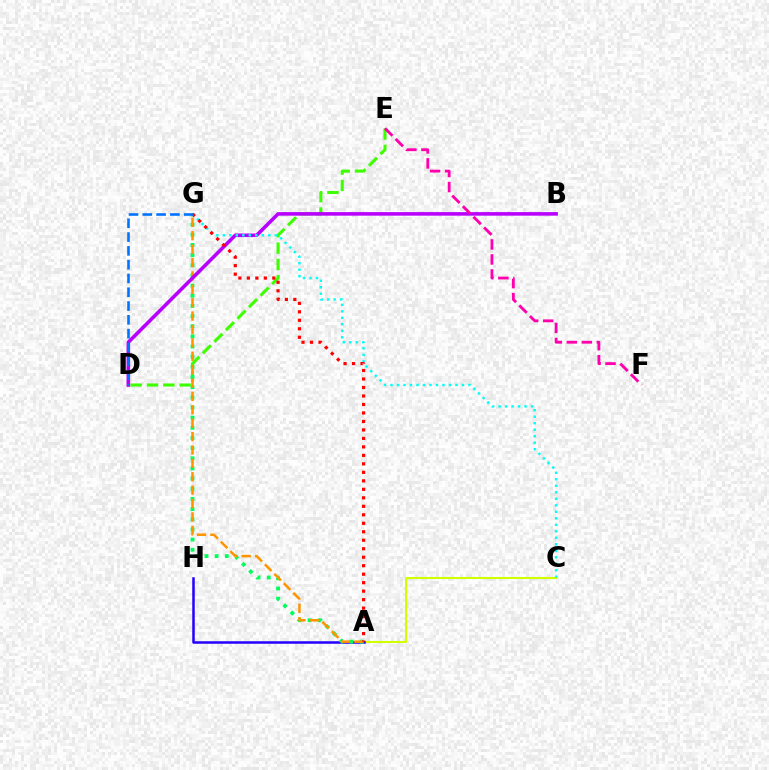{('A', 'C'): [{'color': '#d1ff00', 'line_style': 'solid', 'thickness': 1.52}], ('A', 'H'): [{'color': '#2500ff', 'line_style': 'solid', 'thickness': 1.8}], ('D', 'E'): [{'color': '#3dff00', 'line_style': 'dashed', 'thickness': 2.22}], ('A', 'G'): [{'color': '#00ff5c', 'line_style': 'dotted', 'thickness': 2.76}, {'color': '#ff9400', 'line_style': 'dashed', 'thickness': 1.82}, {'color': '#ff0000', 'line_style': 'dotted', 'thickness': 2.31}], ('B', 'D'): [{'color': '#b900ff', 'line_style': 'solid', 'thickness': 2.57}], ('C', 'G'): [{'color': '#00fff6', 'line_style': 'dotted', 'thickness': 1.76}], ('E', 'F'): [{'color': '#ff00ac', 'line_style': 'dashed', 'thickness': 2.04}], ('D', 'G'): [{'color': '#0074ff', 'line_style': 'dashed', 'thickness': 1.87}]}